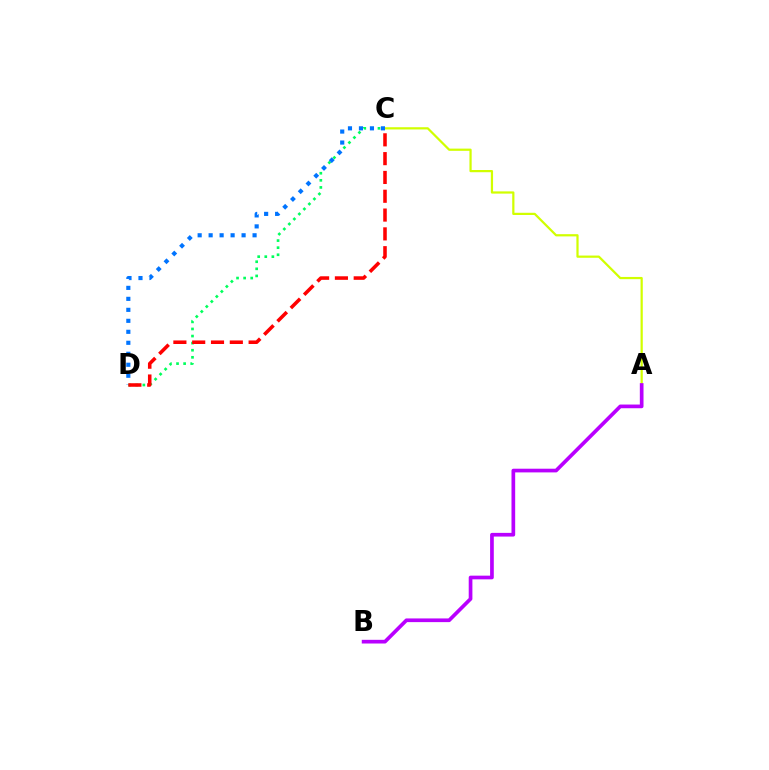{('A', 'C'): [{'color': '#d1ff00', 'line_style': 'solid', 'thickness': 1.6}], ('C', 'D'): [{'color': '#00ff5c', 'line_style': 'dotted', 'thickness': 1.93}, {'color': '#0074ff', 'line_style': 'dotted', 'thickness': 2.98}, {'color': '#ff0000', 'line_style': 'dashed', 'thickness': 2.56}], ('A', 'B'): [{'color': '#b900ff', 'line_style': 'solid', 'thickness': 2.66}]}